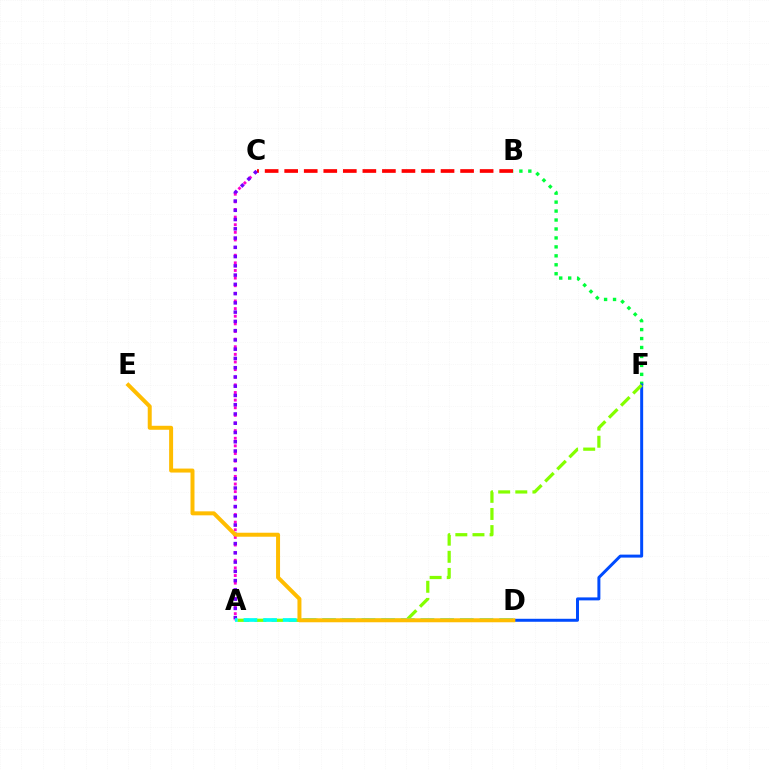{('A', 'C'): [{'color': '#ff00cf', 'line_style': 'dotted', 'thickness': 2.07}, {'color': '#7200ff', 'line_style': 'dotted', 'thickness': 2.52}], ('B', 'C'): [{'color': '#ff0000', 'line_style': 'dashed', 'thickness': 2.66}], ('B', 'F'): [{'color': '#00ff39', 'line_style': 'dotted', 'thickness': 2.43}], ('D', 'F'): [{'color': '#004bff', 'line_style': 'solid', 'thickness': 2.15}], ('A', 'F'): [{'color': '#84ff00', 'line_style': 'dashed', 'thickness': 2.33}], ('A', 'D'): [{'color': '#00fff6', 'line_style': 'dashed', 'thickness': 2.67}], ('D', 'E'): [{'color': '#ffbd00', 'line_style': 'solid', 'thickness': 2.87}]}